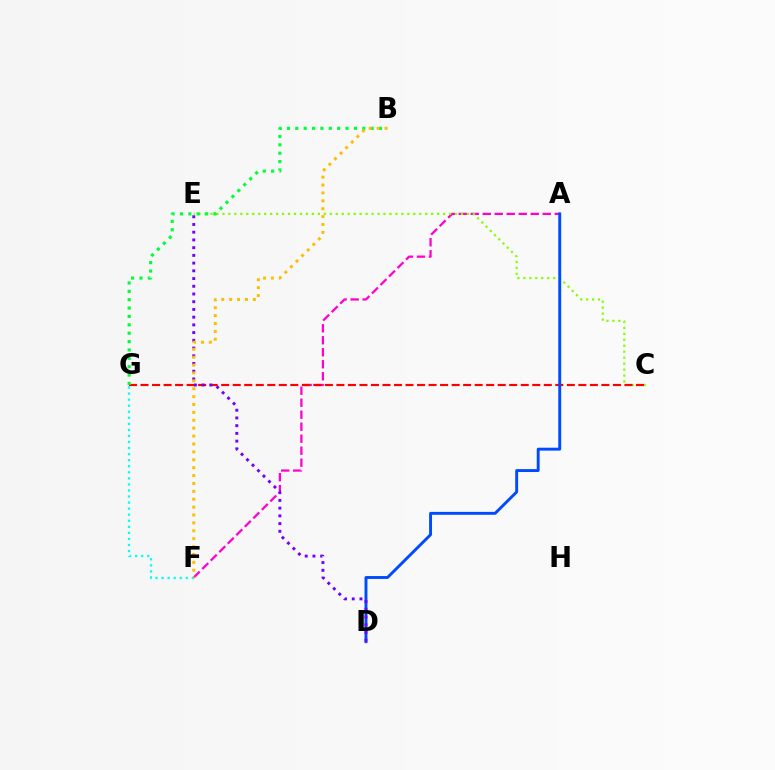{('A', 'F'): [{'color': '#ff00cf', 'line_style': 'dashed', 'thickness': 1.63}], ('F', 'G'): [{'color': '#00fff6', 'line_style': 'dotted', 'thickness': 1.65}], ('C', 'E'): [{'color': '#84ff00', 'line_style': 'dotted', 'thickness': 1.62}], ('C', 'G'): [{'color': '#ff0000', 'line_style': 'dashed', 'thickness': 1.57}], ('B', 'G'): [{'color': '#00ff39', 'line_style': 'dotted', 'thickness': 2.27}], ('A', 'D'): [{'color': '#004bff', 'line_style': 'solid', 'thickness': 2.1}], ('D', 'E'): [{'color': '#7200ff', 'line_style': 'dotted', 'thickness': 2.1}], ('B', 'F'): [{'color': '#ffbd00', 'line_style': 'dotted', 'thickness': 2.14}]}